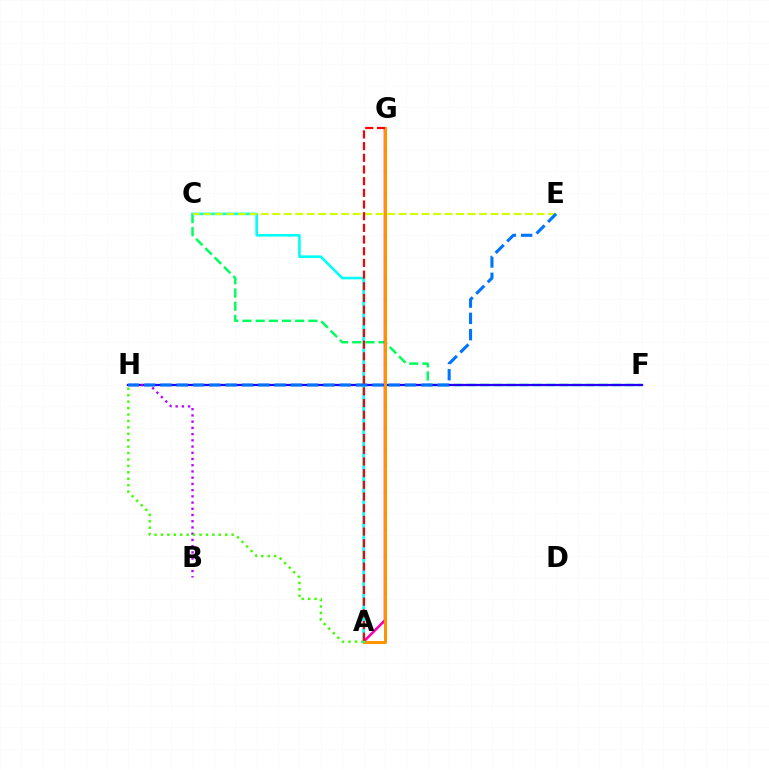{('C', 'F'): [{'color': '#00ff5c', 'line_style': 'dashed', 'thickness': 1.79}], ('F', 'H'): [{'color': '#2500ff', 'line_style': 'solid', 'thickness': 1.63}], ('A', 'G'): [{'color': '#ff00ac', 'line_style': 'solid', 'thickness': 1.87}, {'color': '#ff9400', 'line_style': 'solid', 'thickness': 2.14}, {'color': '#ff0000', 'line_style': 'dashed', 'thickness': 1.59}], ('B', 'H'): [{'color': '#b900ff', 'line_style': 'dotted', 'thickness': 1.69}], ('A', 'C'): [{'color': '#00fff6', 'line_style': 'solid', 'thickness': 1.88}], ('C', 'E'): [{'color': '#d1ff00', 'line_style': 'dashed', 'thickness': 1.56}], ('A', 'H'): [{'color': '#3dff00', 'line_style': 'dotted', 'thickness': 1.75}], ('E', 'H'): [{'color': '#0074ff', 'line_style': 'dashed', 'thickness': 2.22}]}